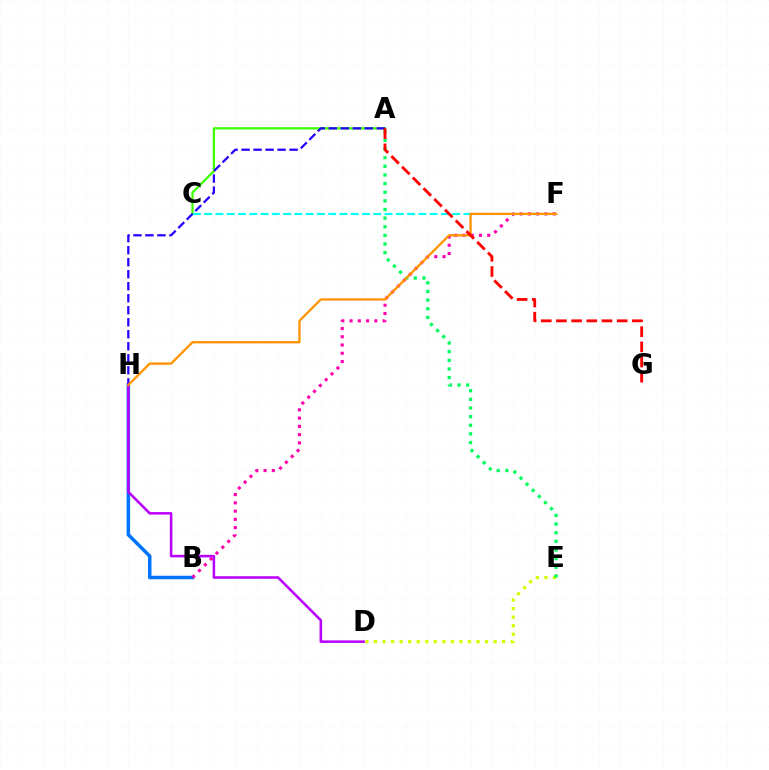{('B', 'H'): [{'color': '#0074ff', 'line_style': 'solid', 'thickness': 2.53}], ('D', 'E'): [{'color': '#d1ff00', 'line_style': 'dotted', 'thickness': 2.32}], ('D', 'H'): [{'color': '#b900ff', 'line_style': 'solid', 'thickness': 1.84}], ('B', 'F'): [{'color': '#ff00ac', 'line_style': 'dotted', 'thickness': 2.24}], ('A', 'E'): [{'color': '#00ff5c', 'line_style': 'dotted', 'thickness': 2.35}], ('A', 'C'): [{'color': '#3dff00', 'line_style': 'solid', 'thickness': 1.65}], ('A', 'H'): [{'color': '#2500ff', 'line_style': 'dashed', 'thickness': 1.63}], ('C', 'F'): [{'color': '#00fff6', 'line_style': 'dashed', 'thickness': 1.53}], ('F', 'H'): [{'color': '#ff9400', 'line_style': 'solid', 'thickness': 1.68}], ('A', 'G'): [{'color': '#ff0000', 'line_style': 'dashed', 'thickness': 2.06}]}